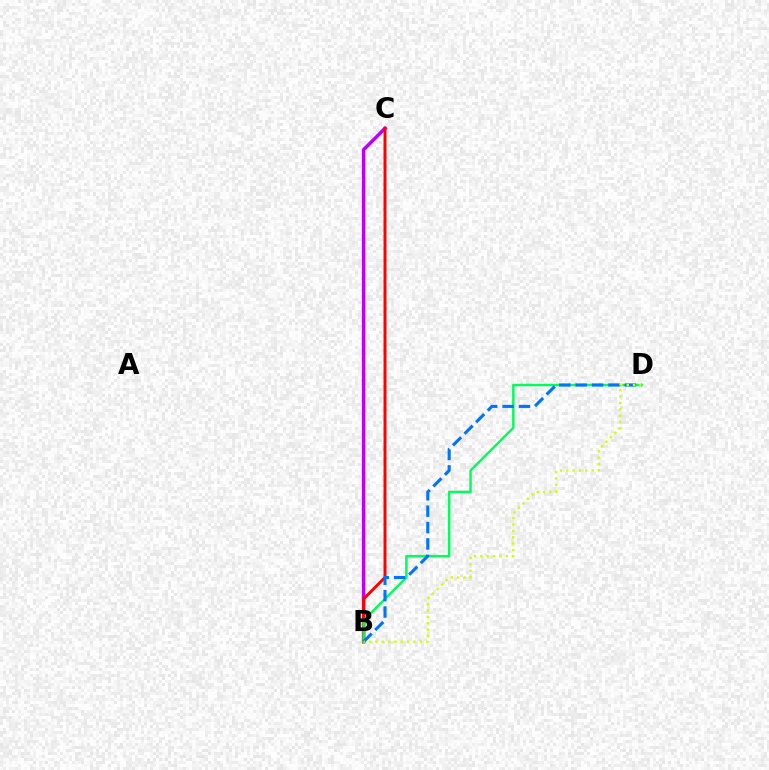{('B', 'C'): [{'color': '#b900ff', 'line_style': 'solid', 'thickness': 2.51}, {'color': '#ff0000', 'line_style': 'solid', 'thickness': 2.12}], ('B', 'D'): [{'color': '#00ff5c', 'line_style': 'solid', 'thickness': 1.77}, {'color': '#0074ff', 'line_style': 'dashed', 'thickness': 2.23}, {'color': '#d1ff00', 'line_style': 'dotted', 'thickness': 1.73}]}